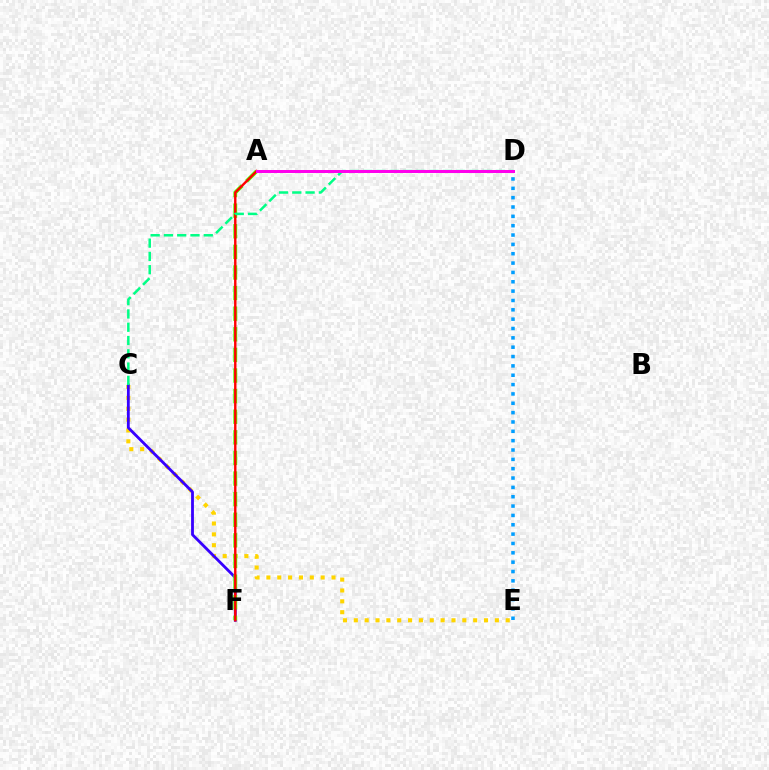{('D', 'E'): [{'color': '#009eff', 'line_style': 'dotted', 'thickness': 2.54}], ('C', 'E'): [{'color': '#ffd500', 'line_style': 'dotted', 'thickness': 2.95}], ('C', 'F'): [{'color': '#3700ff', 'line_style': 'solid', 'thickness': 2.02}], ('A', 'F'): [{'color': '#4fff00', 'line_style': 'dashed', 'thickness': 2.8}, {'color': '#ff0000', 'line_style': 'solid', 'thickness': 1.73}], ('C', 'D'): [{'color': '#00ff86', 'line_style': 'dashed', 'thickness': 1.8}], ('A', 'D'): [{'color': '#ff00ed', 'line_style': 'solid', 'thickness': 2.16}]}